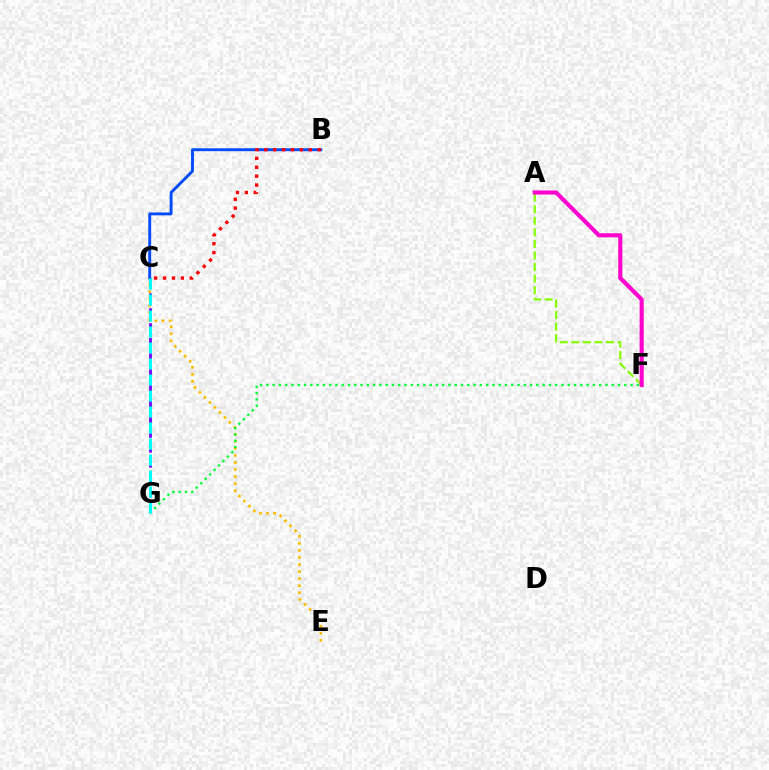{('C', 'E'): [{'color': '#ffbd00', 'line_style': 'dotted', 'thickness': 1.92}], ('F', 'G'): [{'color': '#00ff39', 'line_style': 'dotted', 'thickness': 1.71}], ('C', 'G'): [{'color': '#7200ff', 'line_style': 'dashed', 'thickness': 2.02}, {'color': '#00fff6', 'line_style': 'dashed', 'thickness': 2.17}], ('B', 'C'): [{'color': '#004bff', 'line_style': 'solid', 'thickness': 2.09}, {'color': '#ff0000', 'line_style': 'dotted', 'thickness': 2.42}], ('A', 'F'): [{'color': '#84ff00', 'line_style': 'dashed', 'thickness': 1.57}, {'color': '#ff00cf', 'line_style': 'solid', 'thickness': 2.95}]}